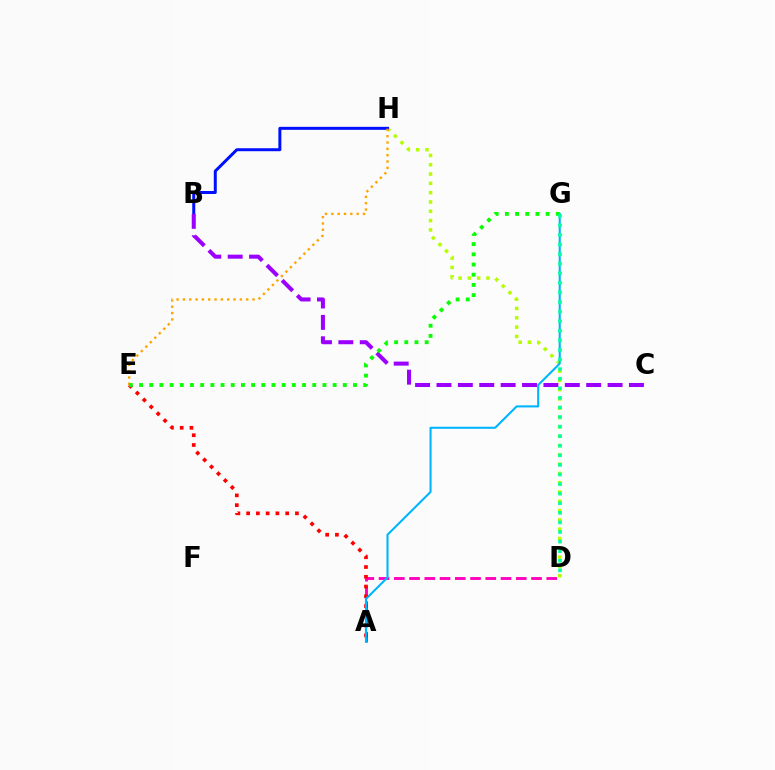{('D', 'H'): [{'color': '#b3ff00', 'line_style': 'dotted', 'thickness': 2.53}], ('A', 'D'): [{'color': '#ff00bd', 'line_style': 'dashed', 'thickness': 2.07}], ('A', 'E'): [{'color': '#ff0000', 'line_style': 'dotted', 'thickness': 2.65}], ('B', 'H'): [{'color': '#0010ff', 'line_style': 'solid', 'thickness': 2.15}], ('B', 'C'): [{'color': '#9b00ff', 'line_style': 'dashed', 'thickness': 2.91}], ('A', 'G'): [{'color': '#00b5ff', 'line_style': 'solid', 'thickness': 1.5}], ('E', 'H'): [{'color': '#ffa500', 'line_style': 'dotted', 'thickness': 1.72}], ('E', 'G'): [{'color': '#08ff00', 'line_style': 'dotted', 'thickness': 2.77}], ('D', 'G'): [{'color': '#00ff9d', 'line_style': 'dotted', 'thickness': 2.6}]}